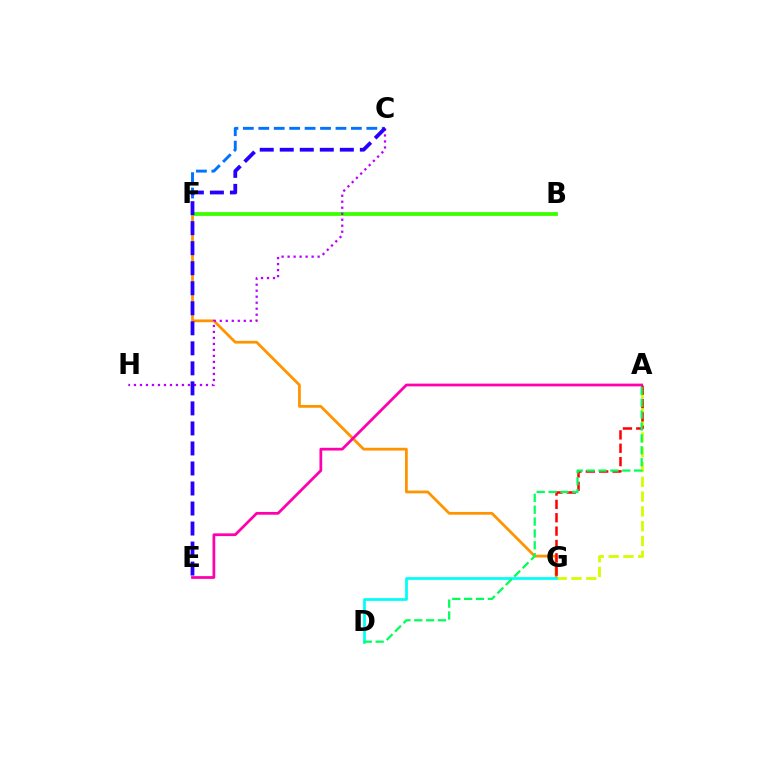{('F', 'G'): [{'color': '#ff9400', 'line_style': 'solid', 'thickness': 1.99}], ('B', 'F'): [{'color': '#3dff00', 'line_style': 'solid', 'thickness': 2.74}], ('A', 'G'): [{'color': '#d1ff00', 'line_style': 'dashed', 'thickness': 2.01}, {'color': '#ff0000', 'line_style': 'dashed', 'thickness': 1.81}], ('D', 'G'): [{'color': '#00fff6', 'line_style': 'solid', 'thickness': 1.97}], ('C', 'F'): [{'color': '#0074ff', 'line_style': 'dashed', 'thickness': 2.1}], ('C', 'H'): [{'color': '#b900ff', 'line_style': 'dotted', 'thickness': 1.63}], ('C', 'E'): [{'color': '#2500ff', 'line_style': 'dashed', 'thickness': 2.72}], ('A', 'D'): [{'color': '#00ff5c', 'line_style': 'dashed', 'thickness': 1.61}], ('A', 'E'): [{'color': '#ff00ac', 'line_style': 'solid', 'thickness': 1.98}]}